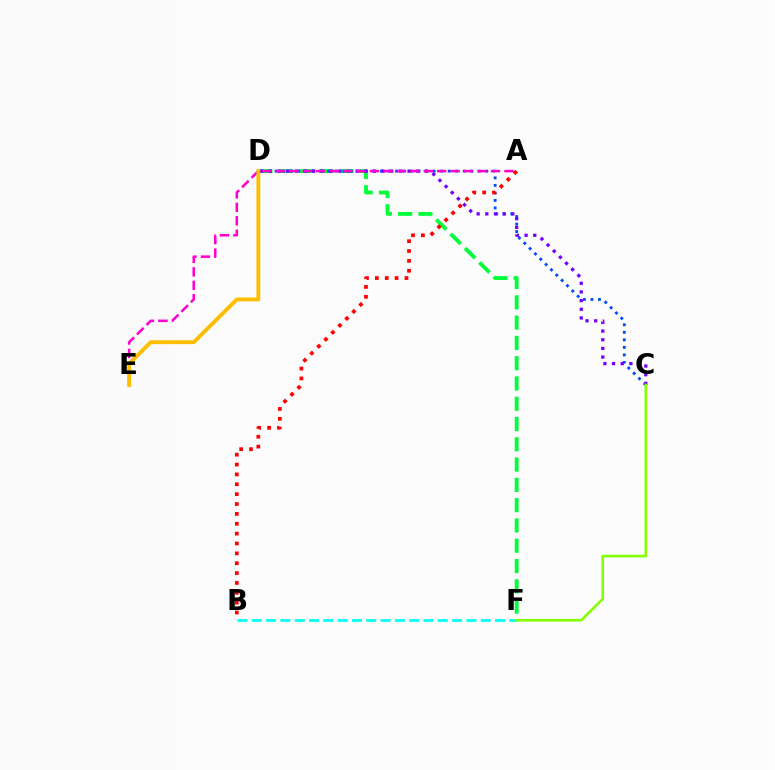{('D', 'F'): [{'color': '#00ff39', 'line_style': 'dashed', 'thickness': 2.76}], ('C', 'D'): [{'color': '#004bff', 'line_style': 'dotted', 'thickness': 2.05}, {'color': '#7200ff', 'line_style': 'dotted', 'thickness': 2.35}], ('A', 'E'): [{'color': '#ff00cf', 'line_style': 'dashed', 'thickness': 1.83}], ('B', 'F'): [{'color': '#00fff6', 'line_style': 'dashed', 'thickness': 1.94}], ('C', 'F'): [{'color': '#84ff00', 'line_style': 'solid', 'thickness': 1.88}], ('D', 'E'): [{'color': '#ffbd00', 'line_style': 'solid', 'thickness': 2.77}], ('A', 'B'): [{'color': '#ff0000', 'line_style': 'dotted', 'thickness': 2.68}]}